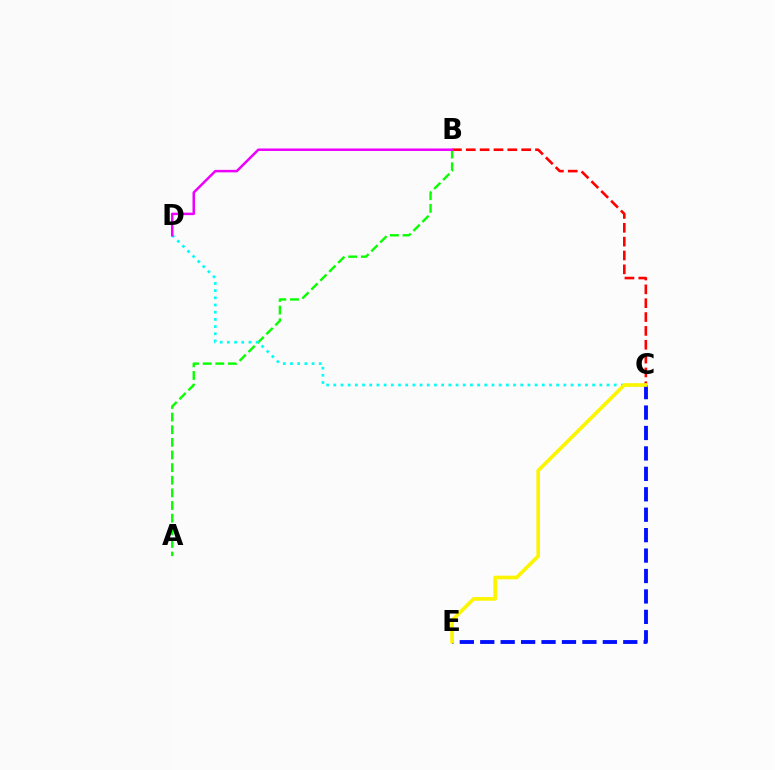{('A', 'B'): [{'color': '#08ff00', 'line_style': 'dashed', 'thickness': 1.72}], ('C', 'D'): [{'color': '#00fff6', 'line_style': 'dotted', 'thickness': 1.95}], ('B', 'C'): [{'color': '#ff0000', 'line_style': 'dashed', 'thickness': 1.88}], ('C', 'E'): [{'color': '#0010ff', 'line_style': 'dashed', 'thickness': 2.78}, {'color': '#fcf500', 'line_style': 'solid', 'thickness': 2.63}], ('B', 'D'): [{'color': '#ee00ff', 'line_style': 'solid', 'thickness': 1.8}]}